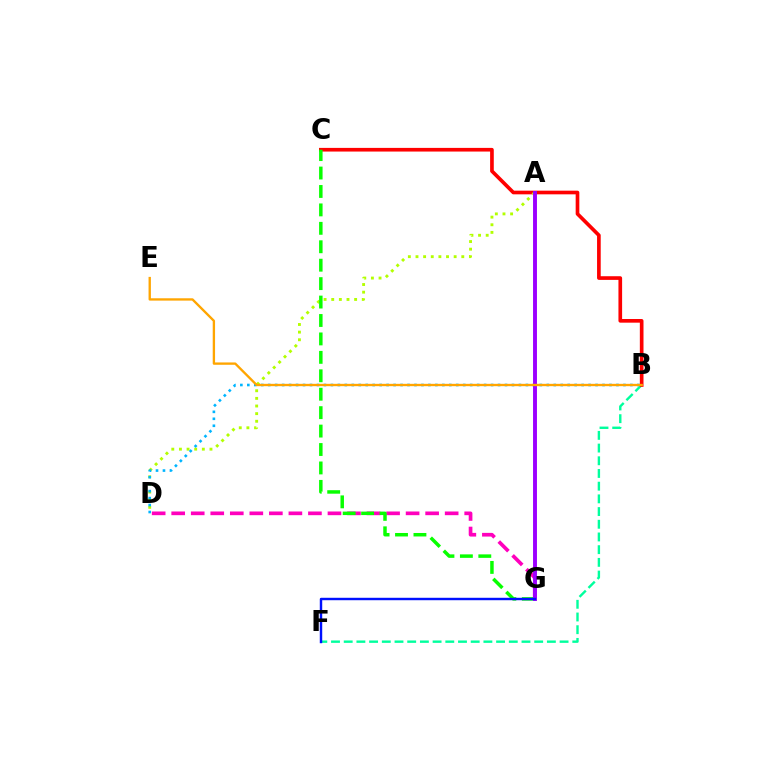{('D', 'G'): [{'color': '#ff00bd', 'line_style': 'dashed', 'thickness': 2.65}], ('B', 'F'): [{'color': '#00ff9d', 'line_style': 'dashed', 'thickness': 1.73}], ('B', 'C'): [{'color': '#ff0000', 'line_style': 'solid', 'thickness': 2.64}], ('A', 'D'): [{'color': '#b3ff00', 'line_style': 'dotted', 'thickness': 2.07}], ('C', 'G'): [{'color': '#08ff00', 'line_style': 'dashed', 'thickness': 2.5}], ('B', 'D'): [{'color': '#00b5ff', 'line_style': 'dotted', 'thickness': 1.89}], ('A', 'G'): [{'color': '#9b00ff', 'line_style': 'solid', 'thickness': 2.82}], ('B', 'E'): [{'color': '#ffa500', 'line_style': 'solid', 'thickness': 1.69}], ('F', 'G'): [{'color': '#0010ff', 'line_style': 'solid', 'thickness': 1.75}]}